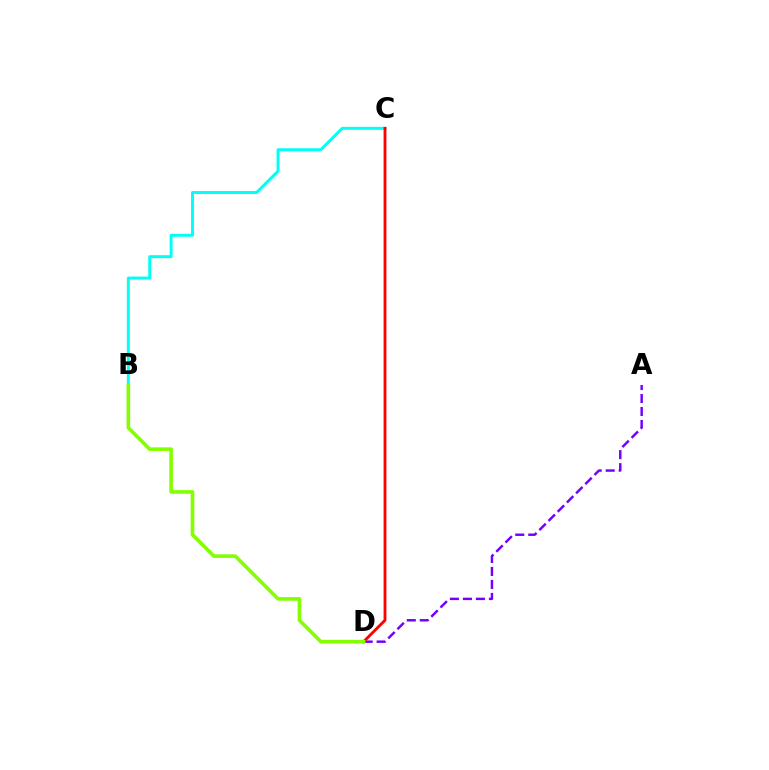{('A', 'D'): [{'color': '#7200ff', 'line_style': 'dashed', 'thickness': 1.77}], ('B', 'C'): [{'color': '#00fff6', 'line_style': 'solid', 'thickness': 2.13}], ('C', 'D'): [{'color': '#ff0000', 'line_style': 'solid', 'thickness': 2.05}], ('B', 'D'): [{'color': '#84ff00', 'line_style': 'solid', 'thickness': 2.6}]}